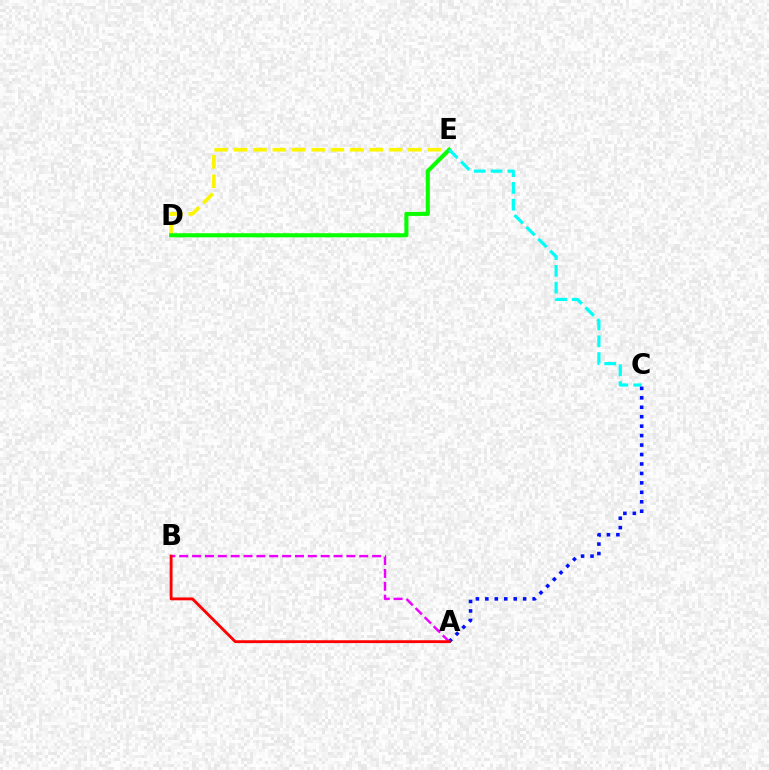{('D', 'E'): [{'color': '#fcf500', 'line_style': 'dashed', 'thickness': 2.63}, {'color': '#08ff00', 'line_style': 'solid', 'thickness': 2.94}], ('C', 'E'): [{'color': '#00fff6', 'line_style': 'dashed', 'thickness': 2.28}], ('A', 'C'): [{'color': '#0010ff', 'line_style': 'dotted', 'thickness': 2.57}], ('A', 'B'): [{'color': '#ee00ff', 'line_style': 'dashed', 'thickness': 1.75}, {'color': '#ff0000', 'line_style': 'solid', 'thickness': 2.05}]}